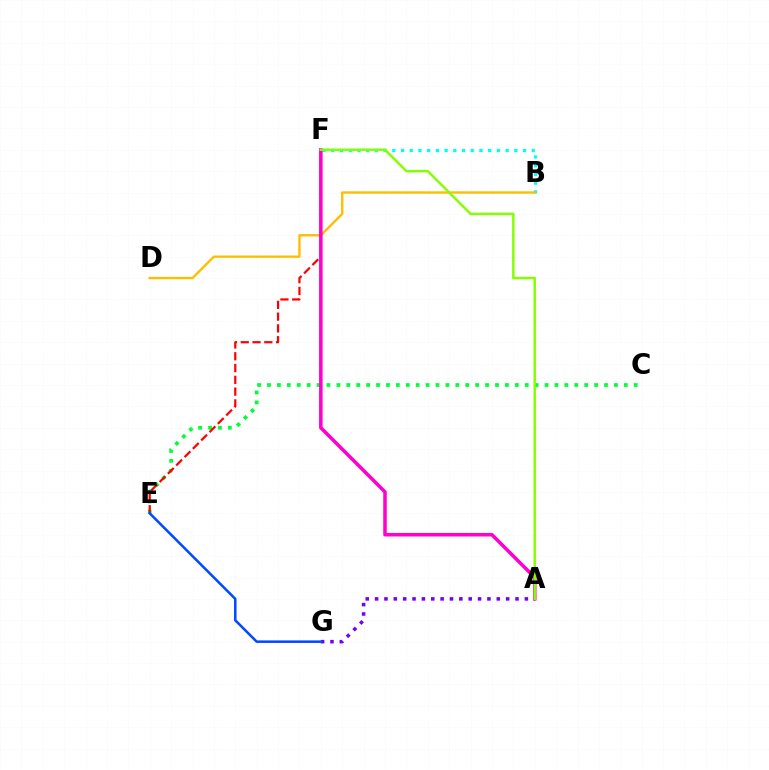{('A', 'G'): [{'color': '#7200ff', 'line_style': 'dotted', 'thickness': 2.54}], ('B', 'F'): [{'color': '#00fff6', 'line_style': 'dotted', 'thickness': 2.37}], ('C', 'E'): [{'color': '#00ff39', 'line_style': 'dotted', 'thickness': 2.69}], ('B', 'D'): [{'color': '#ffbd00', 'line_style': 'solid', 'thickness': 1.7}], ('E', 'F'): [{'color': '#ff0000', 'line_style': 'dashed', 'thickness': 1.6}], ('A', 'F'): [{'color': '#ff00cf', 'line_style': 'solid', 'thickness': 2.54}, {'color': '#84ff00', 'line_style': 'solid', 'thickness': 1.76}], ('E', 'G'): [{'color': '#004bff', 'line_style': 'solid', 'thickness': 1.83}]}